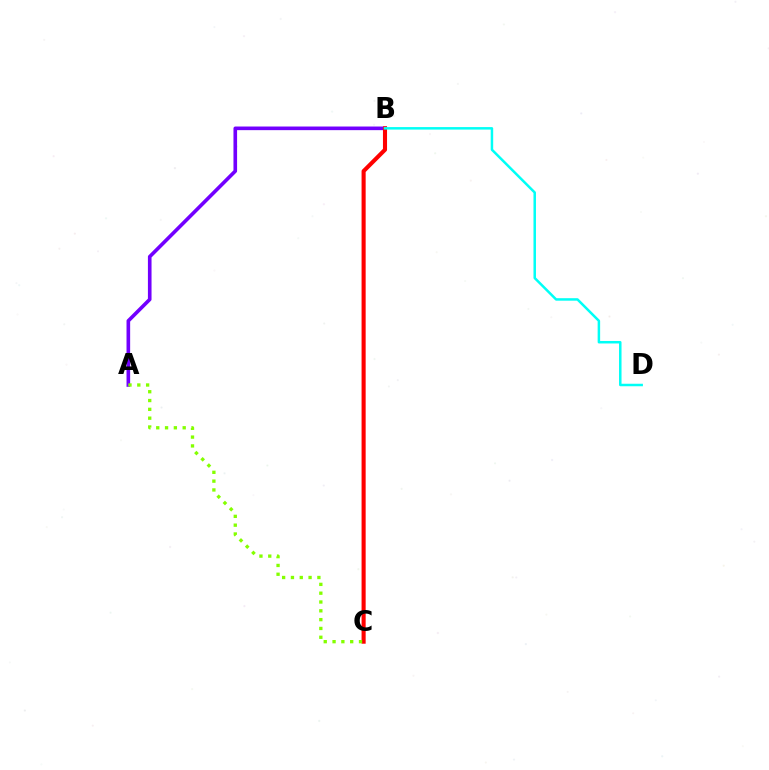{('A', 'B'): [{'color': '#7200ff', 'line_style': 'solid', 'thickness': 2.61}], ('B', 'C'): [{'color': '#ff0000', 'line_style': 'solid', 'thickness': 2.94}], ('B', 'D'): [{'color': '#00fff6', 'line_style': 'solid', 'thickness': 1.8}], ('A', 'C'): [{'color': '#84ff00', 'line_style': 'dotted', 'thickness': 2.4}]}